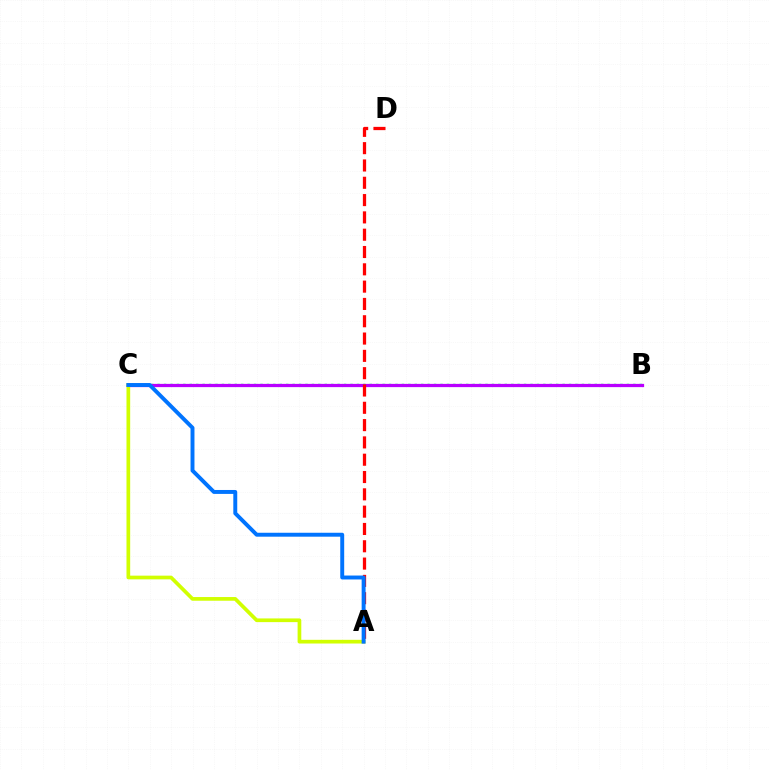{('B', 'C'): [{'color': '#00ff5c', 'line_style': 'dotted', 'thickness': 1.75}, {'color': '#b900ff', 'line_style': 'solid', 'thickness': 2.34}], ('A', 'D'): [{'color': '#ff0000', 'line_style': 'dashed', 'thickness': 2.35}], ('A', 'C'): [{'color': '#d1ff00', 'line_style': 'solid', 'thickness': 2.66}, {'color': '#0074ff', 'line_style': 'solid', 'thickness': 2.83}]}